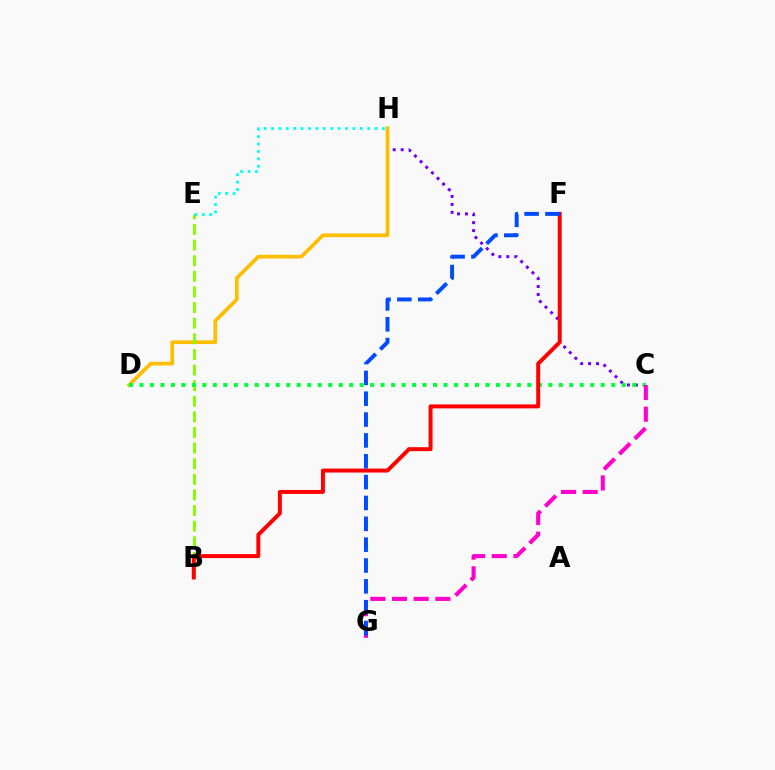{('C', 'H'): [{'color': '#7200ff', 'line_style': 'dotted', 'thickness': 2.16}], ('D', 'H'): [{'color': '#ffbd00', 'line_style': 'solid', 'thickness': 2.67}], ('B', 'E'): [{'color': '#84ff00', 'line_style': 'dashed', 'thickness': 2.12}], ('C', 'D'): [{'color': '#00ff39', 'line_style': 'dotted', 'thickness': 2.85}], ('E', 'H'): [{'color': '#00fff6', 'line_style': 'dotted', 'thickness': 2.01}], ('B', 'F'): [{'color': '#ff0000', 'line_style': 'solid', 'thickness': 2.86}], ('C', 'G'): [{'color': '#ff00cf', 'line_style': 'dashed', 'thickness': 2.94}], ('F', 'G'): [{'color': '#004bff', 'line_style': 'dashed', 'thickness': 2.83}]}